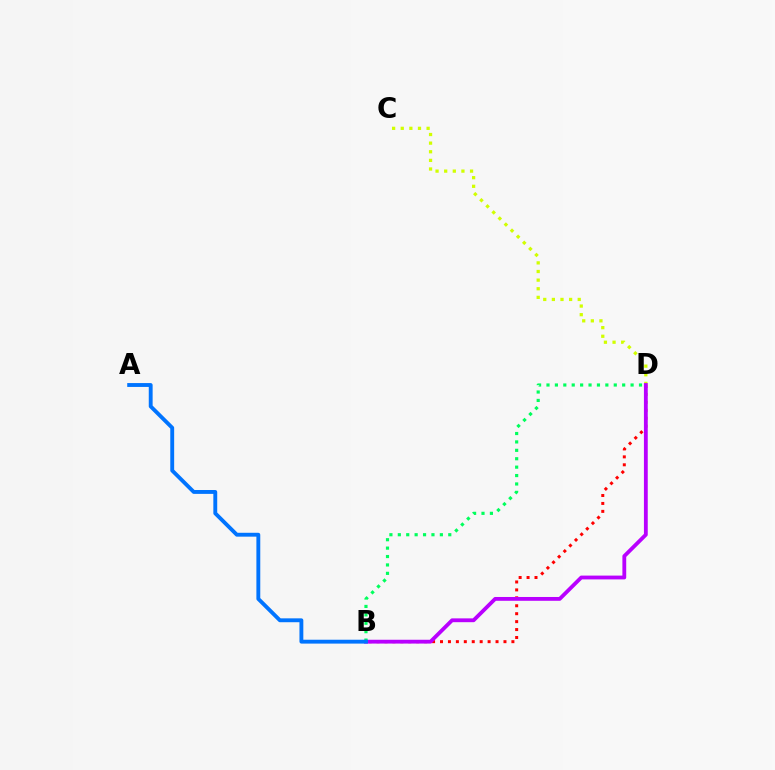{('C', 'D'): [{'color': '#d1ff00', 'line_style': 'dotted', 'thickness': 2.34}], ('B', 'D'): [{'color': '#ff0000', 'line_style': 'dotted', 'thickness': 2.16}, {'color': '#b900ff', 'line_style': 'solid', 'thickness': 2.75}, {'color': '#00ff5c', 'line_style': 'dotted', 'thickness': 2.28}], ('A', 'B'): [{'color': '#0074ff', 'line_style': 'solid', 'thickness': 2.79}]}